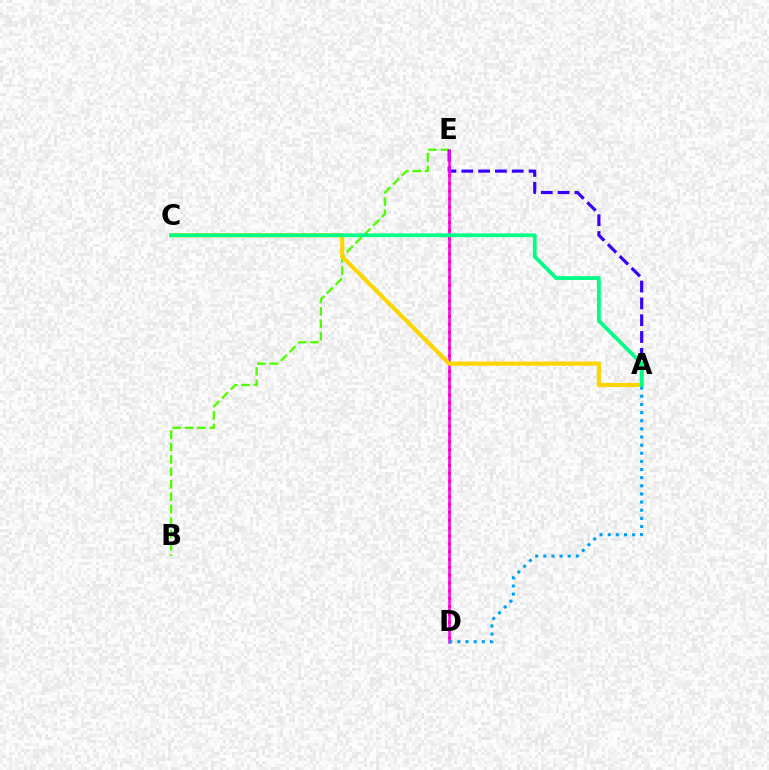{('B', 'E'): [{'color': '#4fff00', 'line_style': 'dashed', 'thickness': 1.68}], ('D', 'E'): [{'color': '#ff0000', 'line_style': 'dotted', 'thickness': 2.13}, {'color': '#ff00ed', 'line_style': 'solid', 'thickness': 1.82}], ('A', 'E'): [{'color': '#3700ff', 'line_style': 'dashed', 'thickness': 2.28}], ('A', 'C'): [{'color': '#ffd500', 'line_style': 'solid', 'thickness': 2.98}, {'color': '#00ff86', 'line_style': 'solid', 'thickness': 2.72}], ('A', 'D'): [{'color': '#009eff', 'line_style': 'dotted', 'thickness': 2.21}]}